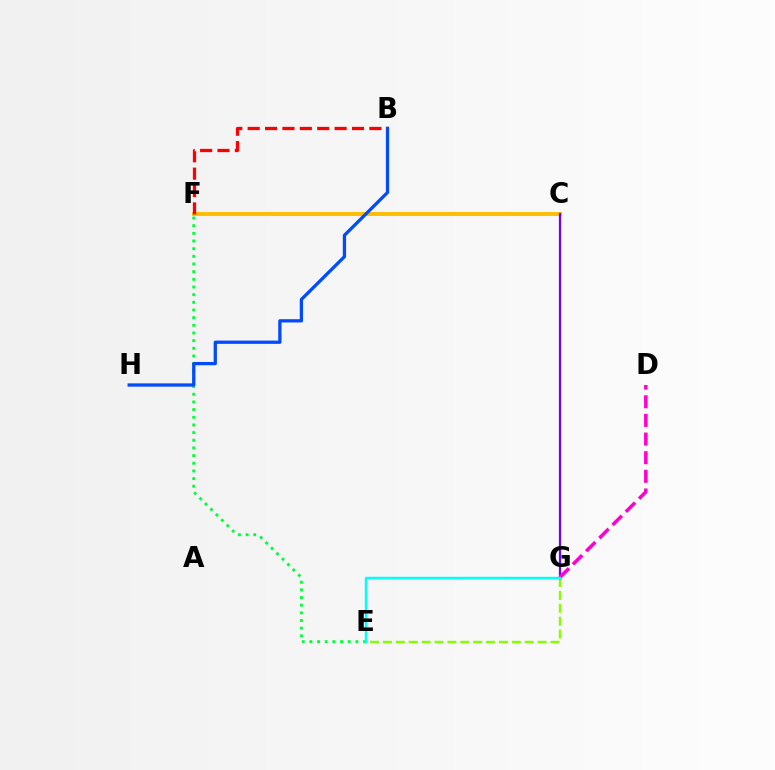{('E', 'G'): [{'color': '#84ff00', 'line_style': 'dashed', 'thickness': 1.75}, {'color': '#00fff6', 'line_style': 'solid', 'thickness': 1.74}], ('C', 'F'): [{'color': '#ffbd00', 'line_style': 'solid', 'thickness': 2.81}], ('C', 'G'): [{'color': '#7200ff', 'line_style': 'solid', 'thickness': 1.6}], ('E', 'F'): [{'color': '#00ff39', 'line_style': 'dotted', 'thickness': 2.08}], ('D', 'G'): [{'color': '#ff00cf', 'line_style': 'dashed', 'thickness': 2.53}], ('B', 'H'): [{'color': '#004bff', 'line_style': 'solid', 'thickness': 2.36}], ('B', 'F'): [{'color': '#ff0000', 'line_style': 'dashed', 'thickness': 2.36}]}